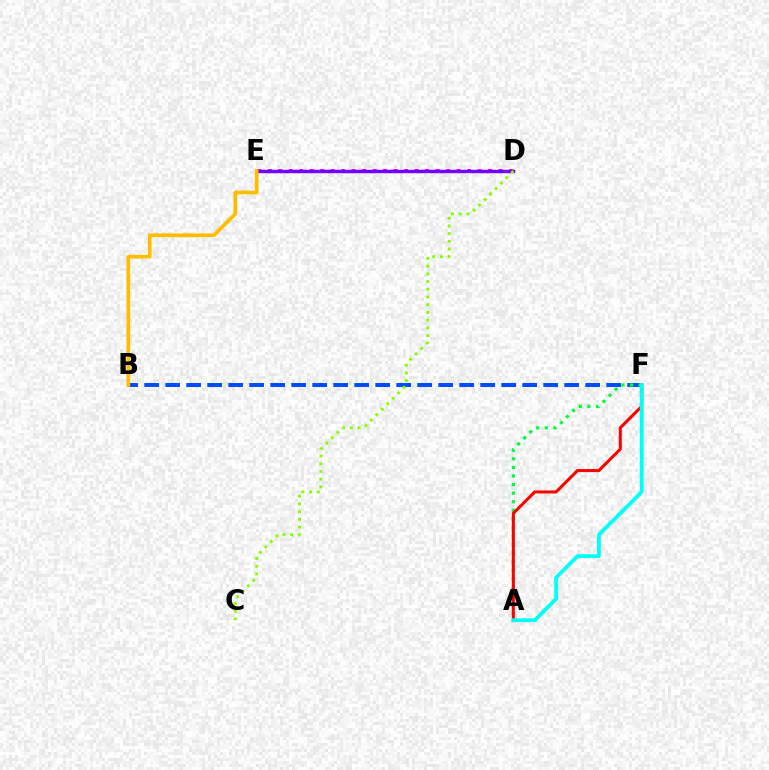{('B', 'F'): [{'color': '#004bff', 'line_style': 'dashed', 'thickness': 2.85}], ('D', 'E'): [{'color': '#ff00cf', 'line_style': 'dotted', 'thickness': 2.85}, {'color': '#7200ff', 'line_style': 'solid', 'thickness': 2.47}], ('A', 'F'): [{'color': '#00ff39', 'line_style': 'dotted', 'thickness': 2.33}, {'color': '#ff0000', 'line_style': 'solid', 'thickness': 2.19}, {'color': '#00fff6', 'line_style': 'solid', 'thickness': 2.72}], ('C', 'D'): [{'color': '#84ff00', 'line_style': 'dotted', 'thickness': 2.09}], ('B', 'E'): [{'color': '#ffbd00', 'line_style': 'solid', 'thickness': 2.67}]}